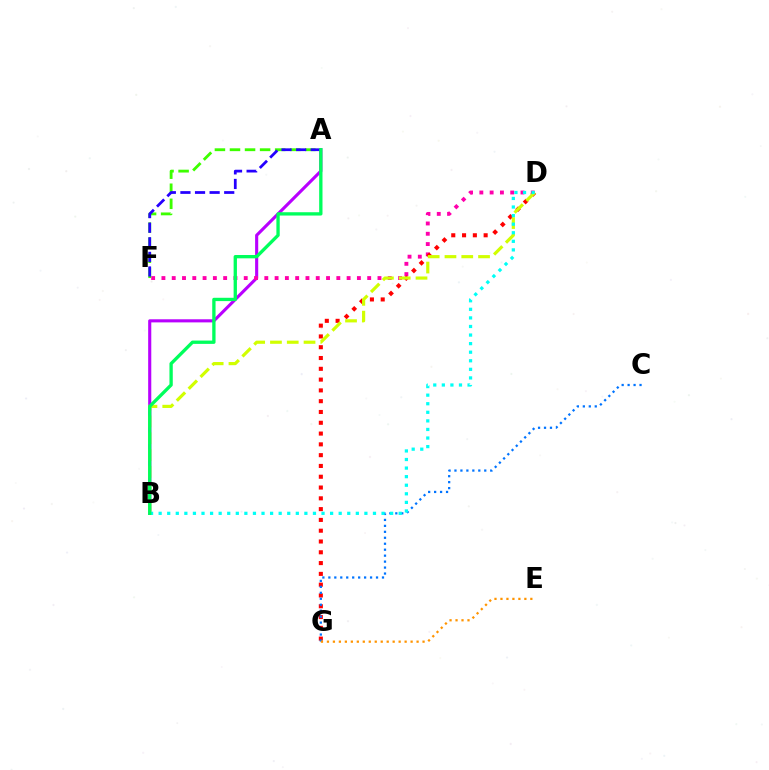{('A', 'B'): [{'color': '#b900ff', 'line_style': 'solid', 'thickness': 2.24}, {'color': '#00ff5c', 'line_style': 'solid', 'thickness': 2.39}], ('D', 'F'): [{'color': '#ff00ac', 'line_style': 'dotted', 'thickness': 2.8}], ('D', 'G'): [{'color': '#ff0000', 'line_style': 'dotted', 'thickness': 2.93}], ('A', 'F'): [{'color': '#3dff00', 'line_style': 'dashed', 'thickness': 2.05}, {'color': '#2500ff', 'line_style': 'dashed', 'thickness': 1.98}], ('B', 'D'): [{'color': '#d1ff00', 'line_style': 'dashed', 'thickness': 2.28}, {'color': '#00fff6', 'line_style': 'dotted', 'thickness': 2.33}], ('C', 'G'): [{'color': '#0074ff', 'line_style': 'dotted', 'thickness': 1.62}], ('E', 'G'): [{'color': '#ff9400', 'line_style': 'dotted', 'thickness': 1.62}]}